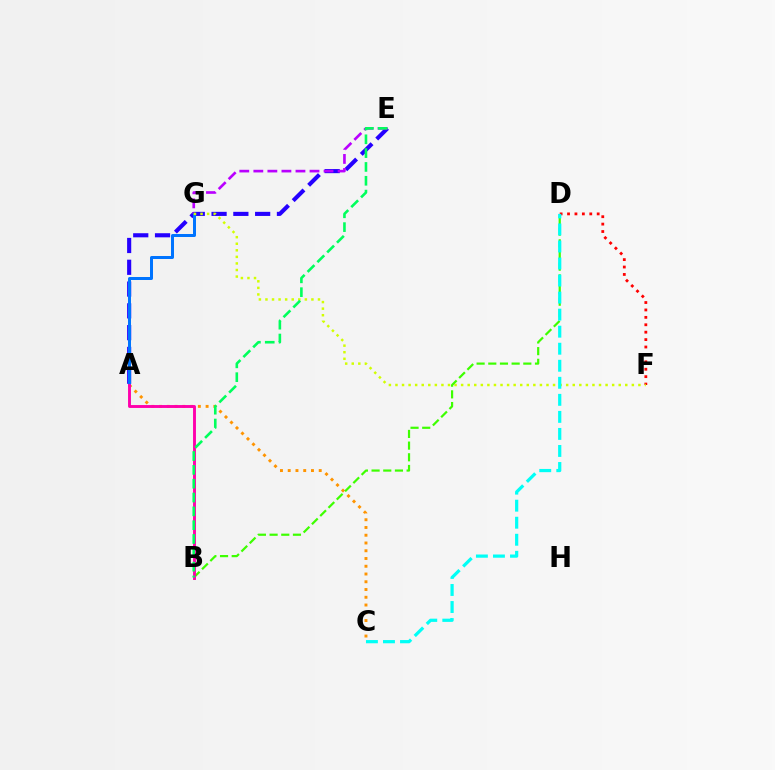{('D', 'F'): [{'color': '#ff0000', 'line_style': 'dotted', 'thickness': 2.01}], ('A', 'E'): [{'color': '#2500ff', 'line_style': 'dashed', 'thickness': 2.96}], ('A', 'C'): [{'color': '#ff9400', 'line_style': 'dotted', 'thickness': 2.11}], ('E', 'G'): [{'color': '#b900ff', 'line_style': 'dashed', 'thickness': 1.91}], ('A', 'G'): [{'color': '#0074ff', 'line_style': 'solid', 'thickness': 2.16}], ('F', 'G'): [{'color': '#d1ff00', 'line_style': 'dotted', 'thickness': 1.78}], ('B', 'D'): [{'color': '#3dff00', 'line_style': 'dashed', 'thickness': 1.59}], ('A', 'B'): [{'color': '#ff00ac', 'line_style': 'solid', 'thickness': 2.09}], ('B', 'E'): [{'color': '#00ff5c', 'line_style': 'dashed', 'thickness': 1.88}], ('C', 'D'): [{'color': '#00fff6', 'line_style': 'dashed', 'thickness': 2.31}]}